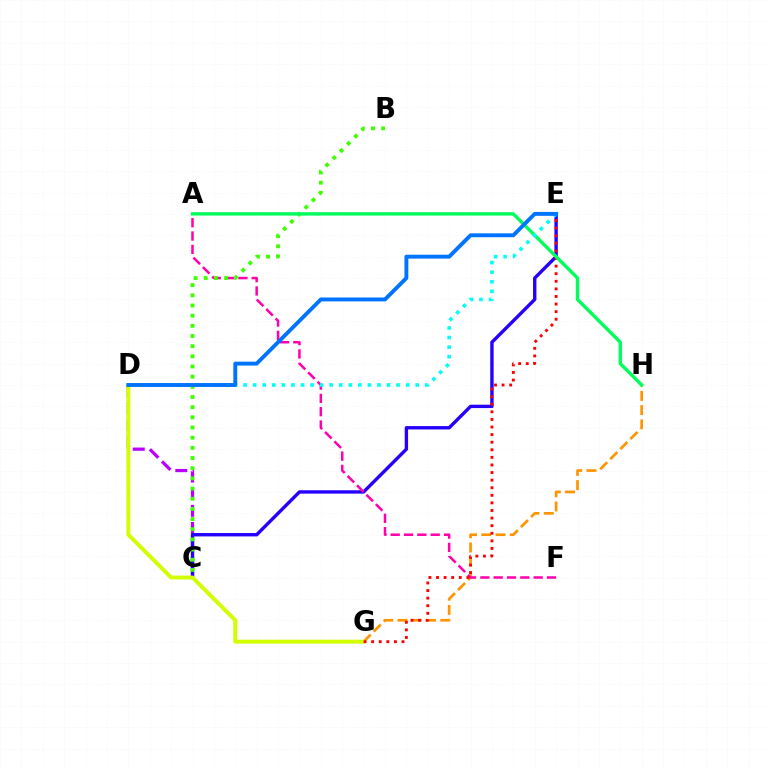{('C', 'D'): [{'color': '#b900ff', 'line_style': 'dashed', 'thickness': 2.33}], ('C', 'E'): [{'color': '#2500ff', 'line_style': 'solid', 'thickness': 2.43}], ('G', 'H'): [{'color': '#ff9400', 'line_style': 'dashed', 'thickness': 1.94}], ('D', 'G'): [{'color': '#d1ff00', 'line_style': 'solid', 'thickness': 2.83}], ('A', 'F'): [{'color': '#ff00ac', 'line_style': 'dashed', 'thickness': 1.81}], ('E', 'G'): [{'color': '#ff0000', 'line_style': 'dotted', 'thickness': 2.06}], ('B', 'C'): [{'color': '#3dff00', 'line_style': 'dotted', 'thickness': 2.76}], ('A', 'H'): [{'color': '#00ff5c', 'line_style': 'solid', 'thickness': 2.44}], ('D', 'E'): [{'color': '#00fff6', 'line_style': 'dotted', 'thickness': 2.6}, {'color': '#0074ff', 'line_style': 'solid', 'thickness': 2.8}]}